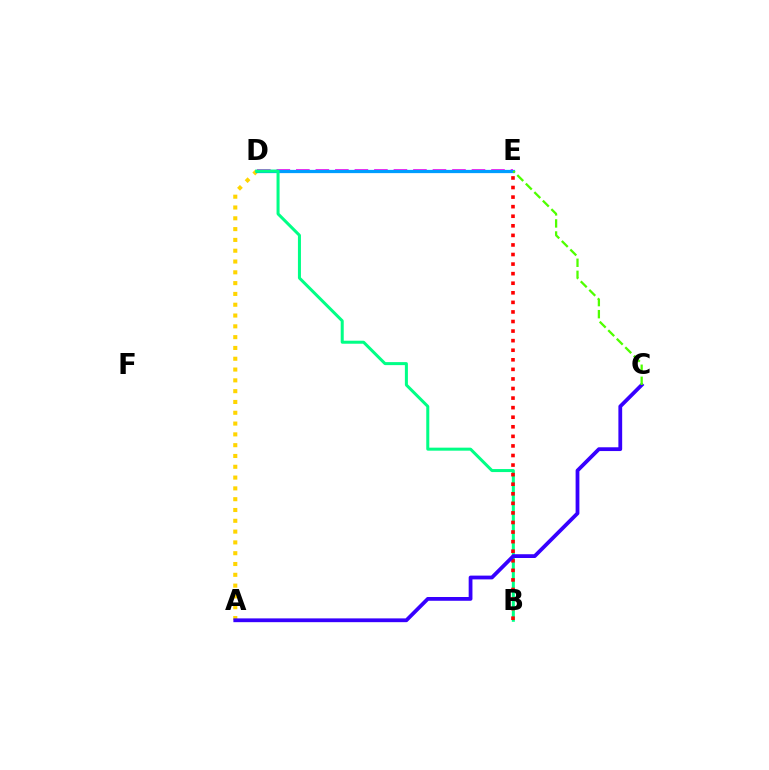{('D', 'E'): [{'color': '#ff00ed', 'line_style': 'dashed', 'thickness': 2.65}, {'color': '#009eff', 'line_style': 'solid', 'thickness': 2.33}], ('A', 'D'): [{'color': '#ffd500', 'line_style': 'dotted', 'thickness': 2.94}], ('B', 'D'): [{'color': '#00ff86', 'line_style': 'solid', 'thickness': 2.17}], ('B', 'E'): [{'color': '#ff0000', 'line_style': 'dotted', 'thickness': 2.6}], ('A', 'C'): [{'color': '#3700ff', 'line_style': 'solid', 'thickness': 2.72}], ('C', 'E'): [{'color': '#4fff00', 'line_style': 'dashed', 'thickness': 1.64}]}